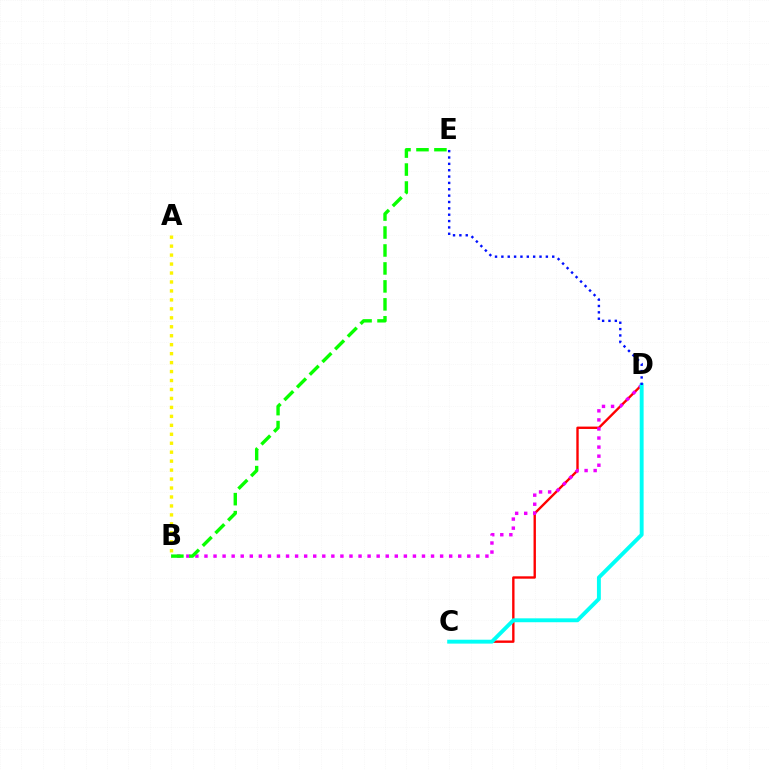{('C', 'D'): [{'color': '#ff0000', 'line_style': 'solid', 'thickness': 1.71}, {'color': '#00fff6', 'line_style': 'solid', 'thickness': 2.81}], ('A', 'B'): [{'color': '#fcf500', 'line_style': 'dotted', 'thickness': 2.43}], ('B', 'D'): [{'color': '#ee00ff', 'line_style': 'dotted', 'thickness': 2.46}], ('B', 'E'): [{'color': '#08ff00', 'line_style': 'dashed', 'thickness': 2.44}], ('D', 'E'): [{'color': '#0010ff', 'line_style': 'dotted', 'thickness': 1.73}]}